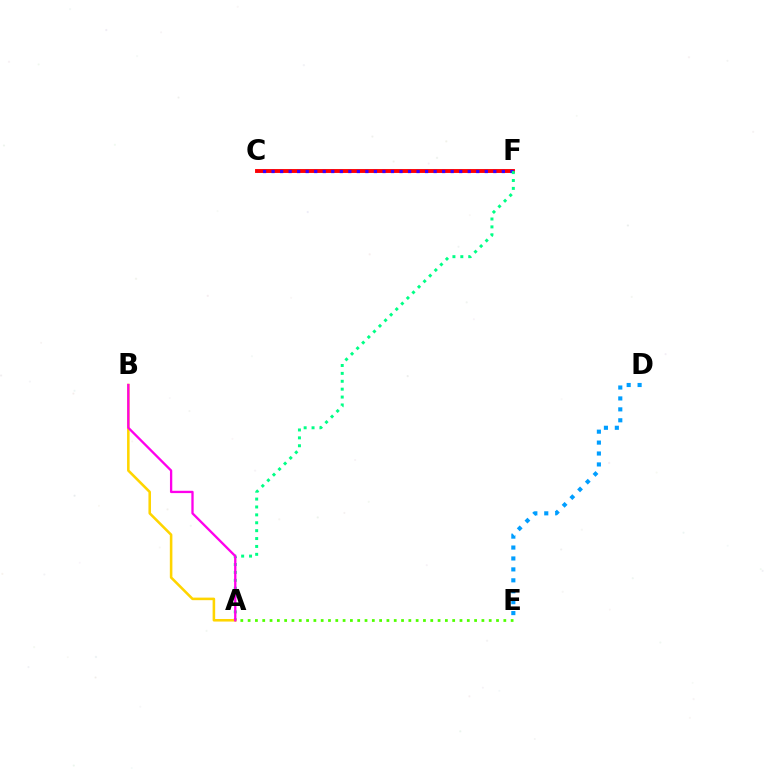{('A', 'E'): [{'color': '#4fff00', 'line_style': 'dotted', 'thickness': 1.98}], ('D', 'E'): [{'color': '#009eff', 'line_style': 'dotted', 'thickness': 2.97}], ('C', 'F'): [{'color': '#ff0000', 'line_style': 'solid', 'thickness': 2.8}, {'color': '#3700ff', 'line_style': 'dotted', 'thickness': 2.32}], ('A', 'F'): [{'color': '#00ff86', 'line_style': 'dotted', 'thickness': 2.14}], ('A', 'B'): [{'color': '#ffd500', 'line_style': 'solid', 'thickness': 1.85}, {'color': '#ff00ed', 'line_style': 'solid', 'thickness': 1.67}]}